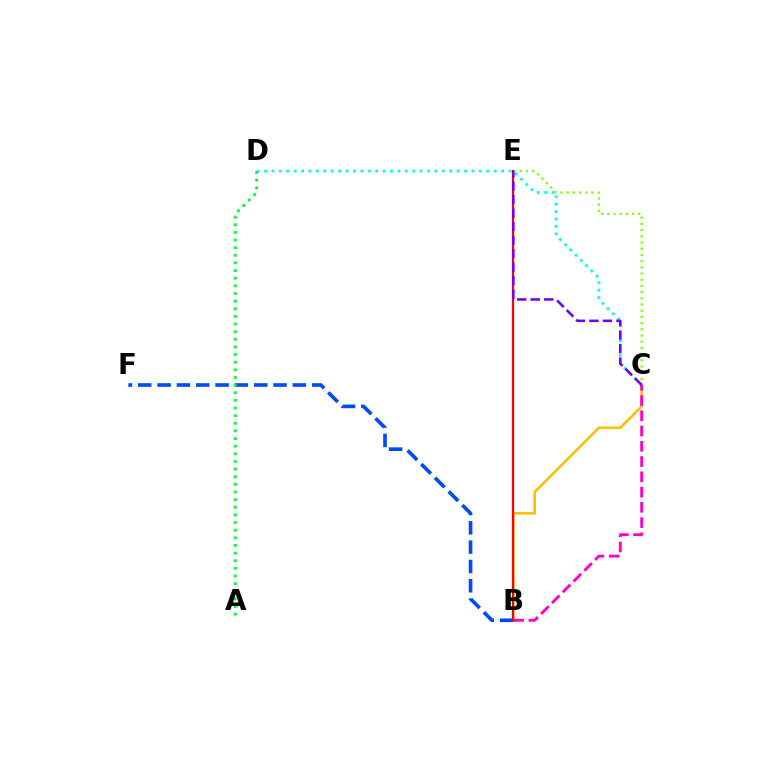{('B', 'C'): [{'color': '#ffbd00', 'line_style': 'solid', 'thickness': 1.85}, {'color': '#ff00cf', 'line_style': 'dashed', 'thickness': 2.07}], ('C', 'D'): [{'color': '#00fff6', 'line_style': 'dotted', 'thickness': 2.01}], ('C', 'E'): [{'color': '#84ff00', 'line_style': 'dotted', 'thickness': 1.68}, {'color': '#7200ff', 'line_style': 'dashed', 'thickness': 1.84}], ('B', 'F'): [{'color': '#004bff', 'line_style': 'dashed', 'thickness': 2.63}], ('A', 'D'): [{'color': '#00ff39', 'line_style': 'dotted', 'thickness': 2.07}], ('B', 'E'): [{'color': '#ff0000', 'line_style': 'solid', 'thickness': 1.61}]}